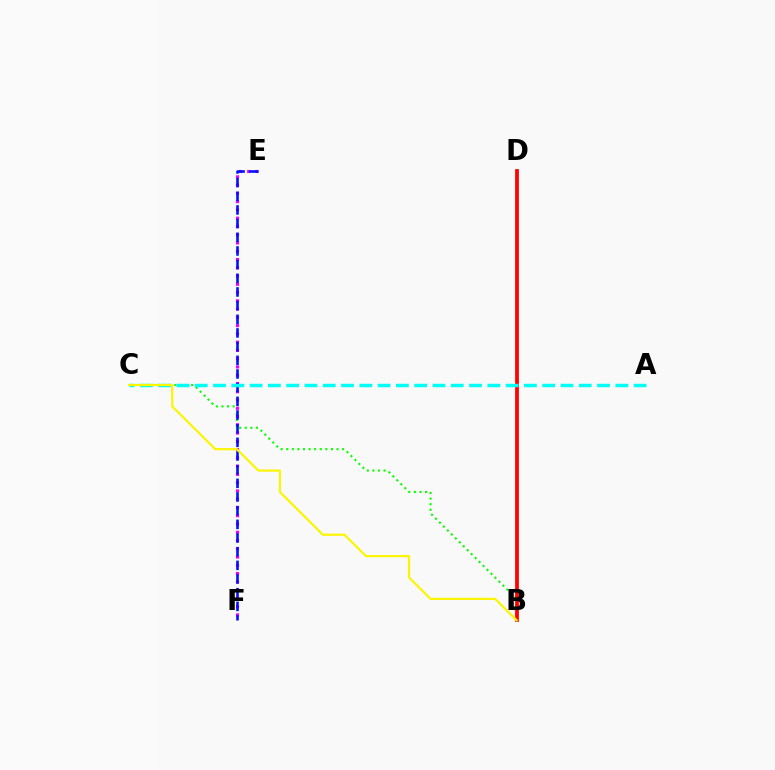{('B', 'C'): [{'color': '#08ff00', 'line_style': 'dotted', 'thickness': 1.52}, {'color': '#fcf500', 'line_style': 'solid', 'thickness': 1.57}], ('E', 'F'): [{'color': '#ee00ff', 'line_style': 'dotted', 'thickness': 2.25}, {'color': '#0010ff', 'line_style': 'dashed', 'thickness': 1.86}], ('B', 'D'): [{'color': '#ff0000', 'line_style': 'solid', 'thickness': 2.7}], ('A', 'C'): [{'color': '#00fff6', 'line_style': 'dashed', 'thickness': 2.48}]}